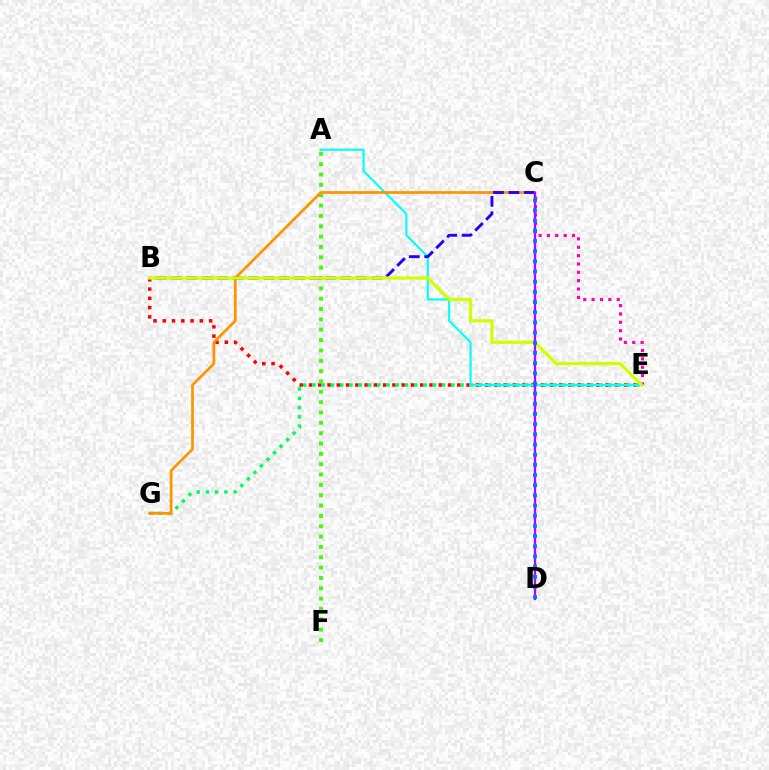{('B', 'E'): [{'color': '#ff0000', 'line_style': 'dotted', 'thickness': 2.52}, {'color': '#d1ff00', 'line_style': 'solid', 'thickness': 2.33}], ('A', 'F'): [{'color': '#3dff00', 'line_style': 'dotted', 'thickness': 2.81}], ('E', 'G'): [{'color': '#00ff5c', 'line_style': 'dotted', 'thickness': 2.52}], ('A', 'E'): [{'color': '#00fff6', 'line_style': 'solid', 'thickness': 1.51}], ('C', 'G'): [{'color': '#ff9400', 'line_style': 'solid', 'thickness': 1.96}], ('B', 'C'): [{'color': '#2500ff', 'line_style': 'dashed', 'thickness': 2.09}], ('C', 'E'): [{'color': '#ff00ac', 'line_style': 'dotted', 'thickness': 2.27}], ('C', 'D'): [{'color': '#b900ff', 'line_style': 'solid', 'thickness': 1.67}, {'color': '#0074ff', 'line_style': 'dotted', 'thickness': 2.76}]}